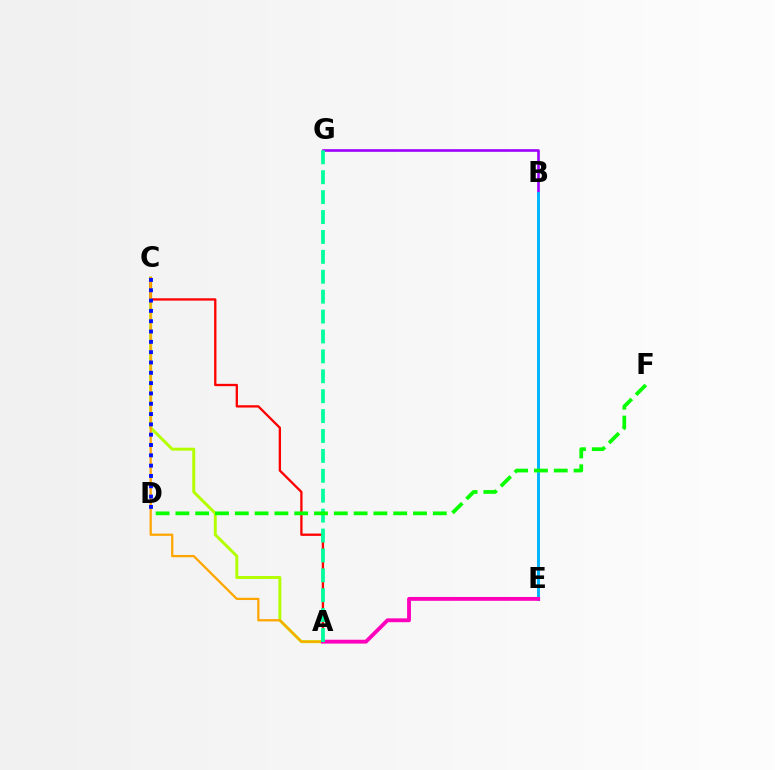{('A', 'C'): [{'color': '#b3ff00', 'line_style': 'solid', 'thickness': 2.13}, {'color': '#ff0000', 'line_style': 'solid', 'thickness': 1.67}, {'color': '#ffa500', 'line_style': 'solid', 'thickness': 1.63}], ('B', 'G'): [{'color': '#9b00ff', 'line_style': 'solid', 'thickness': 1.89}], ('B', 'E'): [{'color': '#00b5ff', 'line_style': 'solid', 'thickness': 2.11}], ('A', 'E'): [{'color': '#ff00bd', 'line_style': 'solid', 'thickness': 2.77}], ('A', 'G'): [{'color': '#00ff9d', 'line_style': 'dashed', 'thickness': 2.7}], ('D', 'F'): [{'color': '#08ff00', 'line_style': 'dashed', 'thickness': 2.69}], ('C', 'D'): [{'color': '#0010ff', 'line_style': 'dotted', 'thickness': 2.8}]}